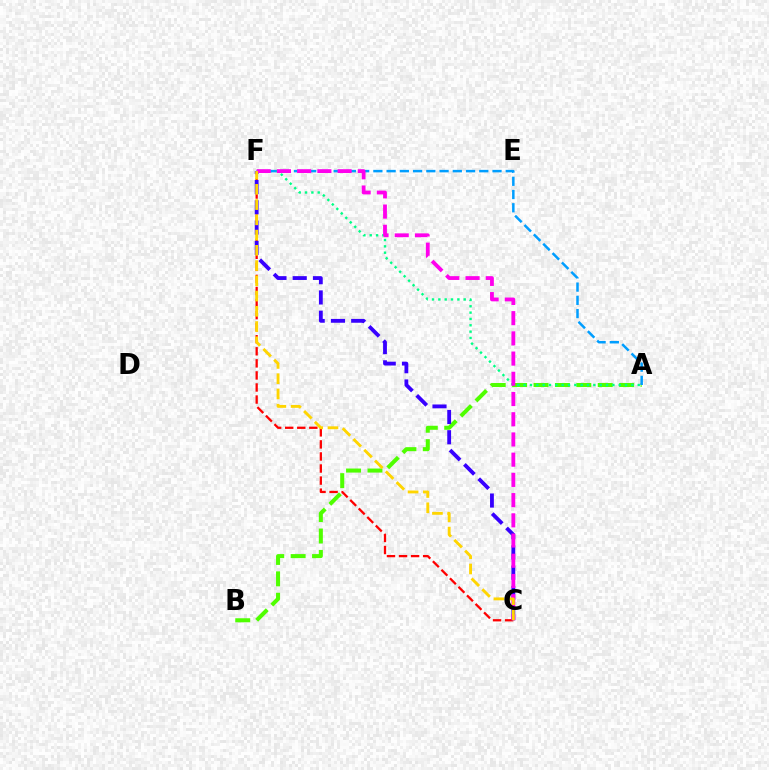{('C', 'F'): [{'color': '#ff0000', 'line_style': 'dashed', 'thickness': 1.64}, {'color': '#3700ff', 'line_style': 'dashed', 'thickness': 2.75}, {'color': '#ff00ed', 'line_style': 'dashed', 'thickness': 2.75}, {'color': '#ffd500', 'line_style': 'dashed', 'thickness': 2.07}], ('A', 'B'): [{'color': '#4fff00', 'line_style': 'dashed', 'thickness': 2.91}], ('A', 'F'): [{'color': '#00ff86', 'line_style': 'dotted', 'thickness': 1.72}, {'color': '#009eff', 'line_style': 'dashed', 'thickness': 1.8}]}